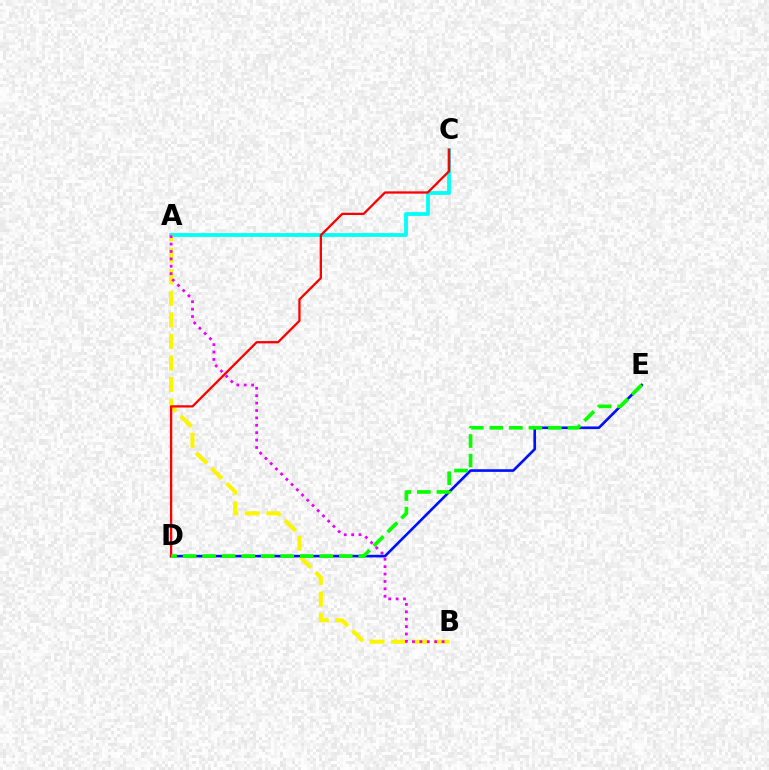{('A', 'C'): [{'color': '#00fff6', 'line_style': 'solid', 'thickness': 2.72}], ('D', 'E'): [{'color': '#0010ff', 'line_style': 'solid', 'thickness': 1.9}, {'color': '#08ff00', 'line_style': 'dashed', 'thickness': 2.65}], ('A', 'B'): [{'color': '#fcf500', 'line_style': 'dashed', 'thickness': 2.93}, {'color': '#ee00ff', 'line_style': 'dotted', 'thickness': 2.01}], ('C', 'D'): [{'color': '#ff0000', 'line_style': 'solid', 'thickness': 1.65}]}